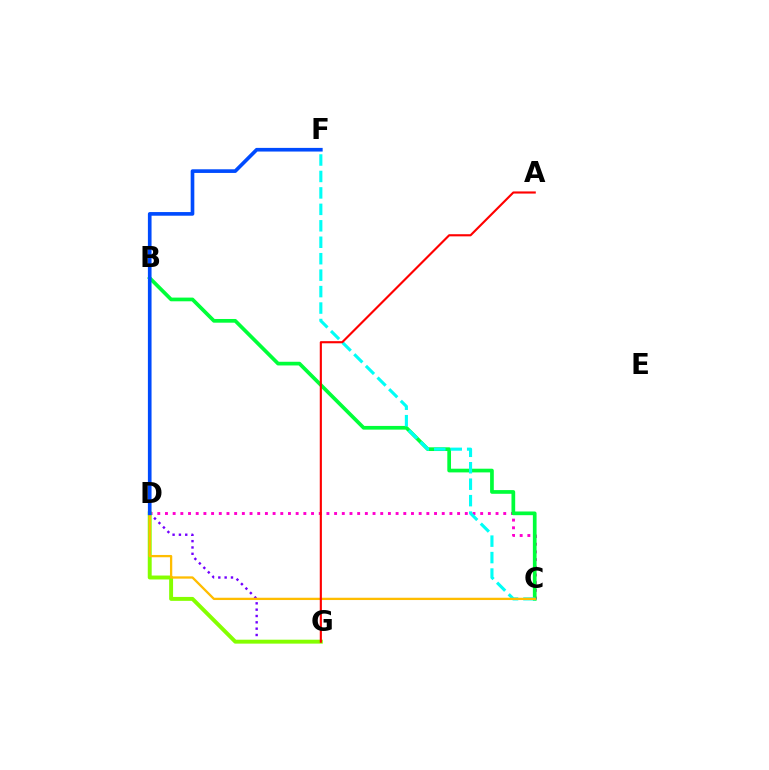{('C', 'D'): [{'color': '#ff00cf', 'line_style': 'dotted', 'thickness': 2.09}, {'color': '#ffbd00', 'line_style': 'solid', 'thickness': 1.65}], ('D', 'G'): [{'color': '#7200ff', 'line_style': 'dotted', 'thickness': 1.72}, {'color': '#84ff00', 'line_style': 'solid', 'thickness': 2.83}], ('B', 'C'): [{'color': '#00ff39', 'line_style': 'solid', 'thickness': 2.67}], ('C', 'F'): [{'color': '#00fff6', 'line_style': 'dashed', 'thickness': 2.23}], ('D', 'F'): [{'color': '#004bff', 'line_style': 'solid', 'thickness': 2.63}], ('A', 'G'): [{'color': '#ff0000', 'line_style': 'solid', 'thickness': 1.53}]}